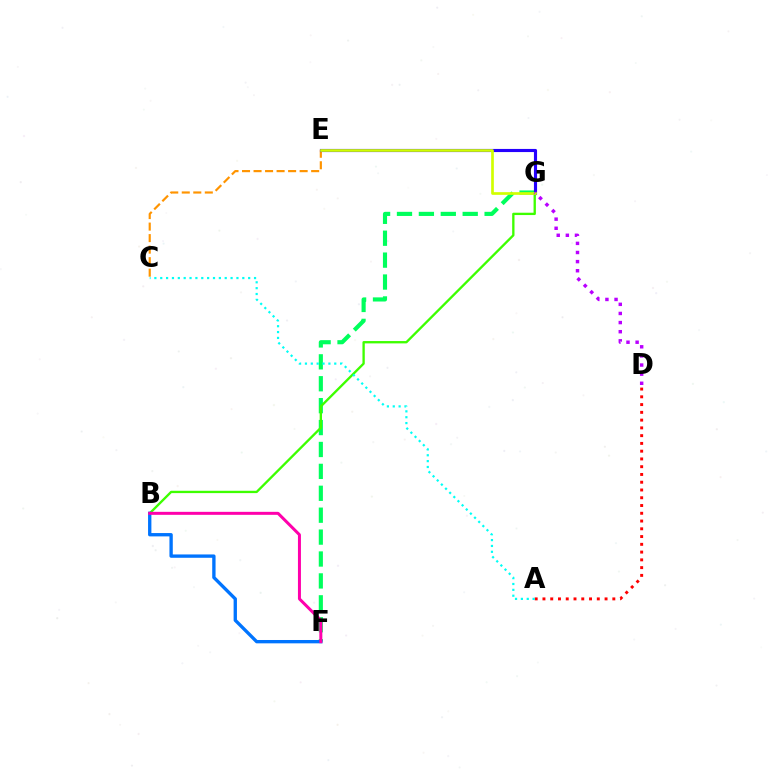{('F', 'G'): [{'color': '#00ff5c', 'line_style': 'dashed', 'thickness': 2.98}], ('B', 'G'): [{'color': '#3dff00', 'line_style': 'solid', 'thickness': 1.68}], ('C', 'E'): [{'color': '#ff9400', 'line_style': 'dashed', 'thickness': 1.57}], ('E', 'G'): [{'color': '#2500ff', 'line_style': 'solid', 'thickness': 2.26}, {'color': '#d1ff00', 'line_style': 'solid', 'thickness': 1.93}], ('A', 'D'): [{'color': '#ff0000', 'line_style': 'dotted', 'thickness': 2.11}], ('B', 'F'): [{'color': '#0074ff', 'line_style': 'solid', 'thickness': 2.4}, {'color': '#ff00ac', 'line_style': 'solid', 'thickness': 2.16}], ('A', 'C'): [{'color': '#00fff6', 'line_style': 'dotted', 'thickness': 1.59}], ('D', 'G'): [{'color': '#b900ff', 'line_style': 'dotted', 'thickness': 2.48}]}